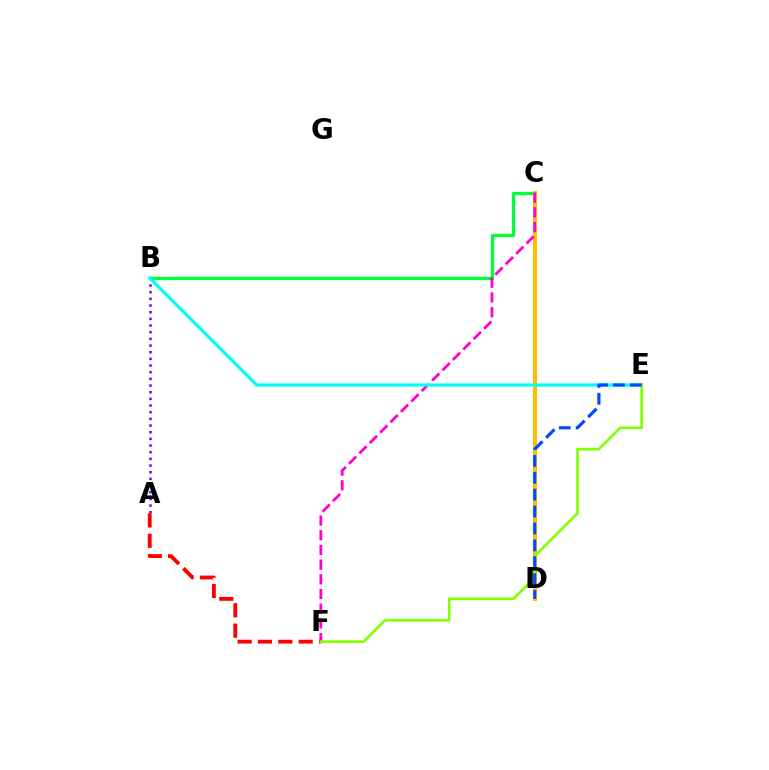{('A', 'B'): [{'color': '#7200ff', 'line_style': 'dotted', 'thickness': 1.81}], ('B', 'C'): [{'color': '#00ff39', 'line_style': 'solid', 'thickness': 2.41}], ('C', 'D'): [{'color': '#ffbd00', 'line_style': 'solid', 'thickness': 2.9}], ('C', 'F'): [{'color': '#ff00cf', 'line_style': 'dashed', 'thickness': 2.0}], ('B', 'E'): [{'color': '#00fff6', 'line_style': 'solid', 'thickness': 2.33}], ('A', 'F'): [{'color': '#ff0000', 'line_style': 'dashed', 'thickness': 2.77}], ('E', 'F'): [{'color': '#84ff00', 'line_style': 'solid', 'thickness': 1.94}], ('D', 'E'): [{'color': '#004bff', 'line_style': 'dashed', 'thickness': 2.29}]}